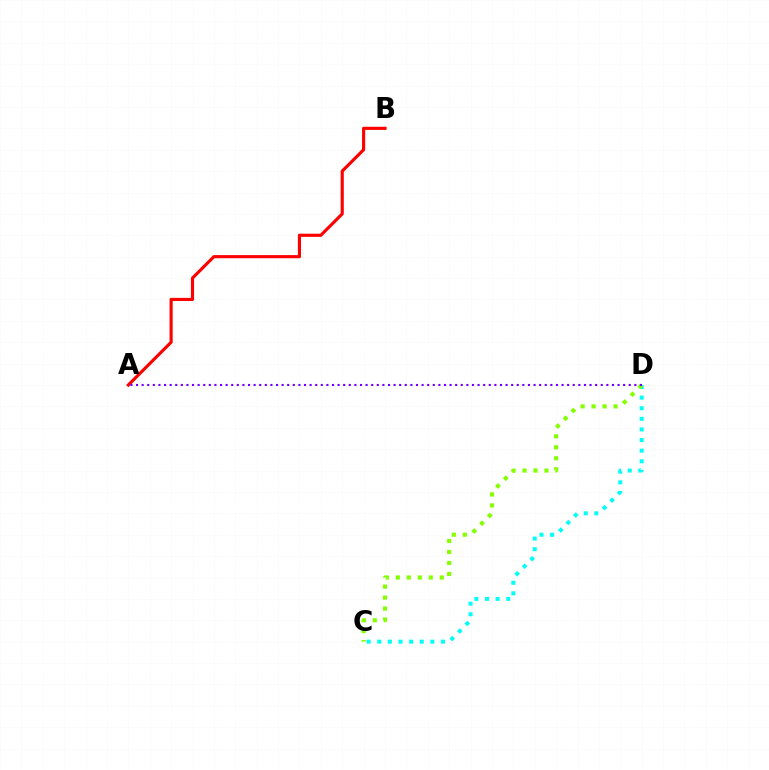{('C', 'D'): [{'color': '#00fff6', 'line_style': 'dotted', 'thickness': 2.88}, {'color': '#84ff00', 'line_style': 'dotted', 'thickness': 2.98}], ('A', 'B'): [{'color': '#ff0000', 'line_style': 'solid', 'thickness': 2.26}], ('A', 'D'): [{'color': '#7200ff', 'line_style': 'dotted', 'thickness': 1.52}]}